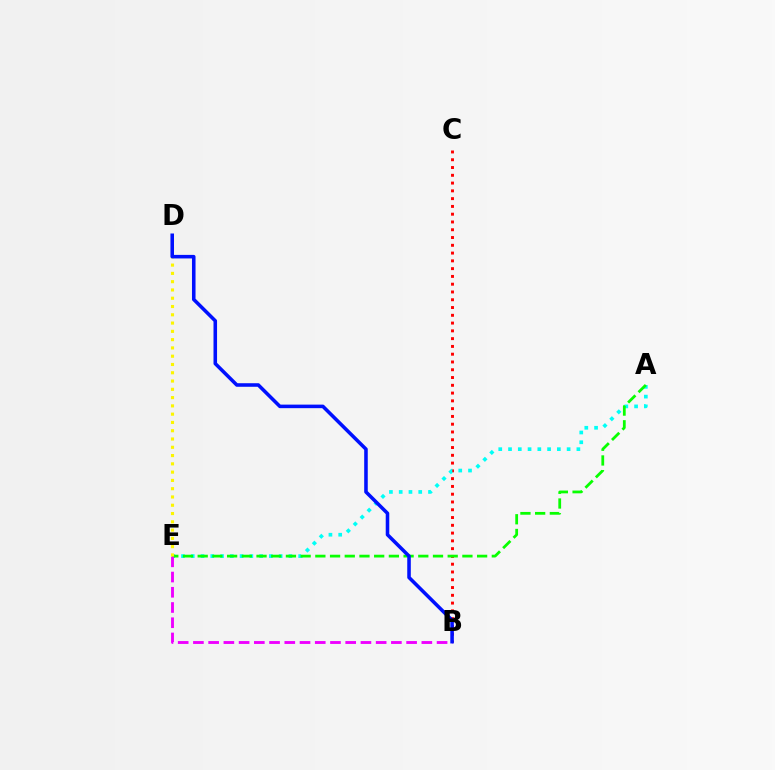{('B', 'C'): [{'color': '#ff0000', 'line_style': 'dotted', 'thickness': 2.11}], ('A', 'E'): [{'color': '#00fff6', 'line_style': 'dotted', 'thickness': 2.65}, {'color': '#08ff00', 'line_style': 'dashed', 'thickness': 2.0}], ('B', 'E'): [{'color': '#ee00ff', 'line_style': 'dashed', 'thickness': 2.07}], ('D', 'E'): [{'color': '#fcf500', 'line_style': 'dotted', 'thickness': 2.25}], ('B', 'D'): [{'color': '#0010ff', 'line_style': 'solid', 'thickness': 2.56}]}